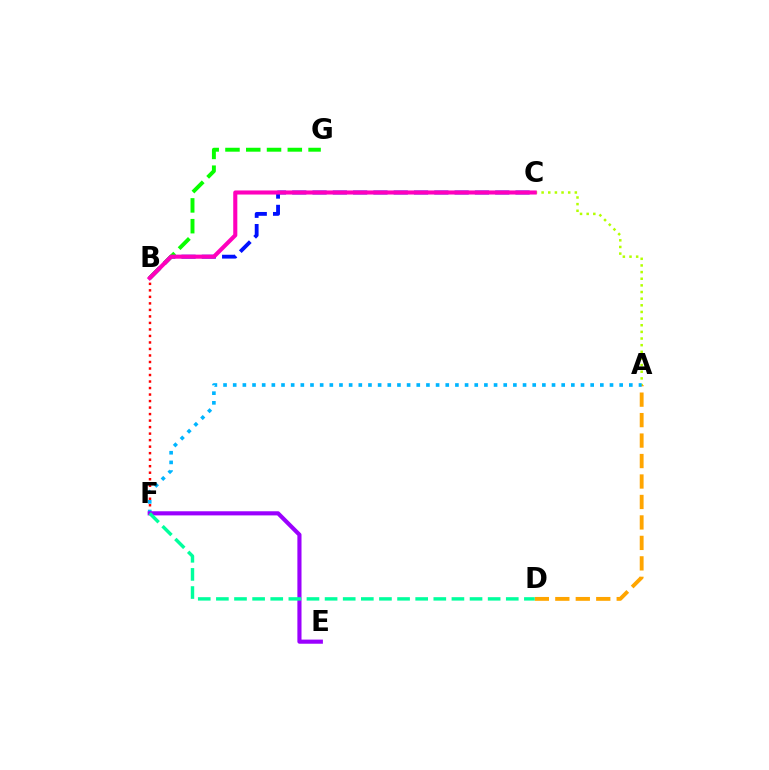{('B', 'C'): [{'color': '#0010ff', 'line_style': 'dashed', 'thickness': 2.76}, {'color': '#ff00bd', 'line_style': 'solid', 'thickness': 2.94}], ('A', 'C'): [{'color': '#b3ff00', 'line_style': 'dotted', 'thickness': 1.81}], ('B', 'G'): [{'color': '#08ff00', 'line_style': 'dashed', 'thickness': 2.82}], ('A', 'D'): [{'color': '#ffa500', 'line_style': 'dashed', 'thickness': 2.78}], ('B', 'F'): [{'color': '#ff0000', 'line_style': 'dotted', 'thickness': 1.77}], ('A', 'F'): [{'color': '#00b5ff', 'line_style': 'dotted', 'thickness': 2.62}], ('E', 'F'): [{'color': '#9b00ff', 'line_style': 'solid', 'thickness': 2.97}], ('D', 'F'): [{'color': '#00ff9d', 'line_style': 'dashed', 'thickness': 2.46}]}